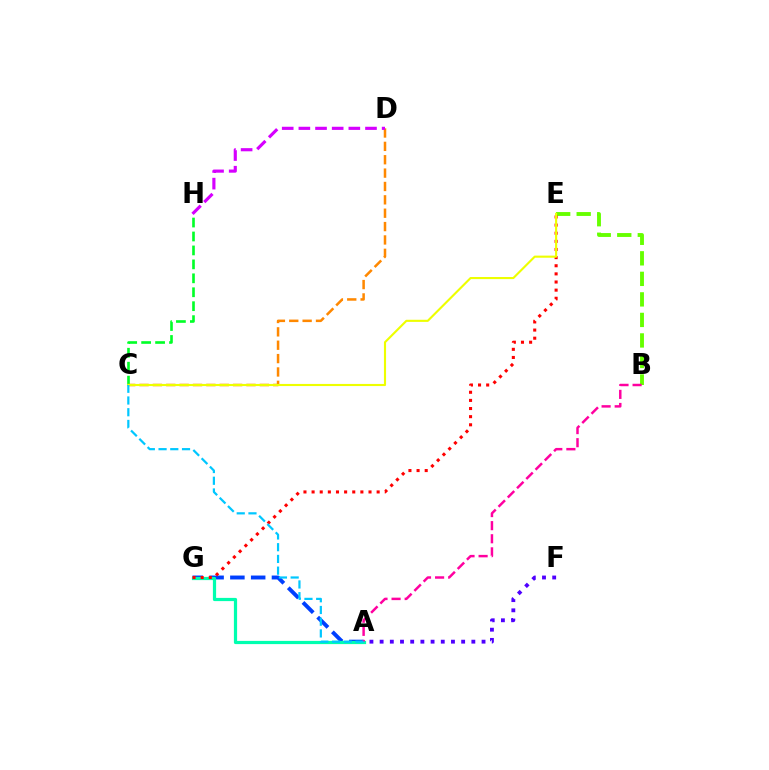{('A', 'G'): [{'color': '#003fff', 'line_style': 'dashed', 'thickness': 2.82}, {'color': '#00ffaf', 'line_style': 'solid', 'thickness': 2.31}], ('B', 'E'): [{'color': '#66ff00', 'line_style': 'dashed', 'thickness': 2.79}], ('A', 'F'): [{'color': '#4f00ff', 'line_style': 'dotted', 'thickness': 2.77}], ('C', 'H'): [{'color': '#00ff27', 'line_style': 'dashed', 'thickness': 1.89}], ('A', 'B'): [{'color': '#ff00a0', 'line_style': 'dashed', 'thickness': 1.78}], ('E', 'G'): [{'color': '#ff0000', 'line_style': 'dotted', 'thickness': 2.21}], ('C', 'D'): [{'color': '#ff8800', 'line_style': 'dashed', 'thickness': 1.82}], ('C', 'E'): [{'color': '#eeff00', 'line_style': 'solid', 'thickness': 1.53}], ('A', 'C'): [{'color': '#00c7ff', 'line_style': 'dashed', 'thickness': 1.59}], ('D', 'H'): [{'color': '#d600ff', 'line_style': 'dashed', 'thickness': 2.26}]}